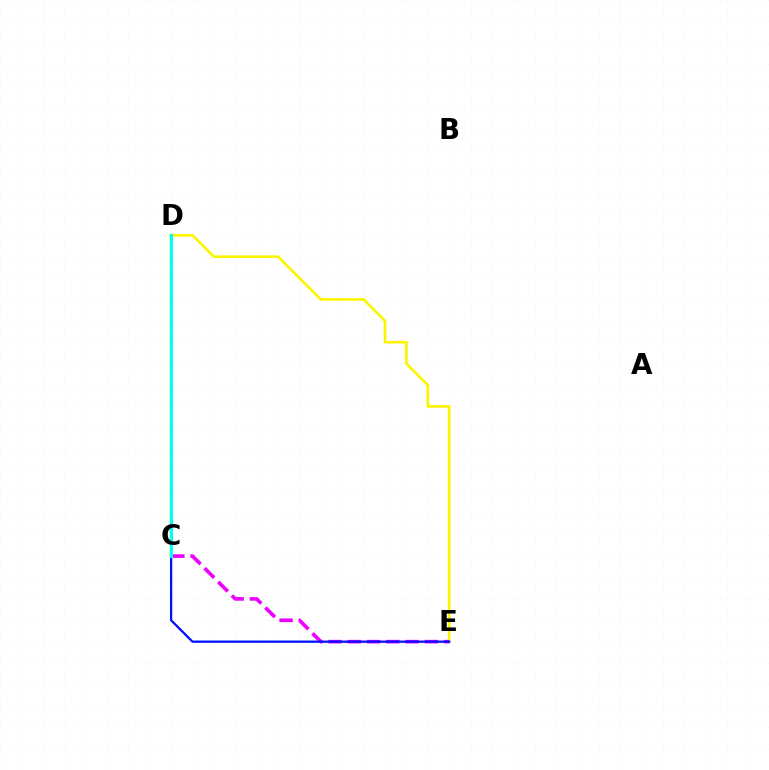{('C', 'D'): [{'color': '#ff0000', 'line_style': 'dashed', 'thickness': 1.9}, {'color': '#08ff00', 'line_style': 'solid', 'thickness': 1.75}, {'color': '#00fff6', 'line_style': 'solid', 'thickness': 2.18}], ('D', 'E'): [{'color': '#fcf500', 'line_style': 'solid', 'thickness': 1.91}], ('C', 'E'): [{'color': '#ee00ff', 'line_style': 'dashed', 'thickness': 2.62}, {'color': '#0010ff', 'line_style': 'solid', 'thickness': 1.64}]}